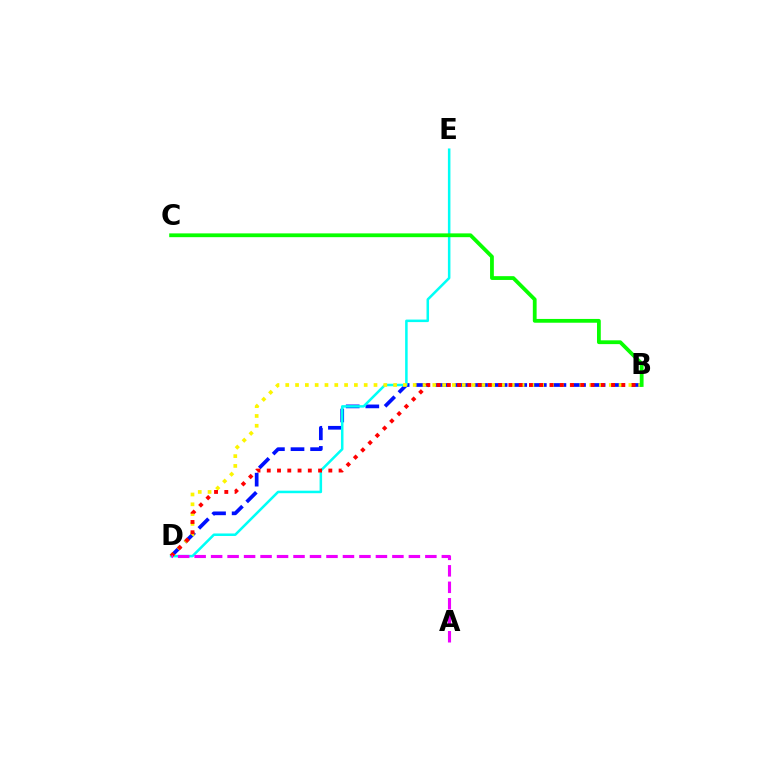{('B', 'D'): [{'color': '#0010ff', 'line_style': 'dashed', 'thickness': 2.66}, {'color': '#fcf500', 'line_style': 'dotted', 'thickness': 2.66}, {'color': '#ff0000', 'line_style': 'dotted', 'thickness': 2.79}], ('D', 'E'): [{'color': '#00fff6', 'line_style': 'solid', 'thickness': 1.82}], ('A', 'D'): [{'color': '#ee00ff', 'line_style': 'dashed', 'thickness': 2.24}], ('B', 'C'): [{'color': '#08ff00', 'line_style': 'solid', 'thickness': 2.73}]}